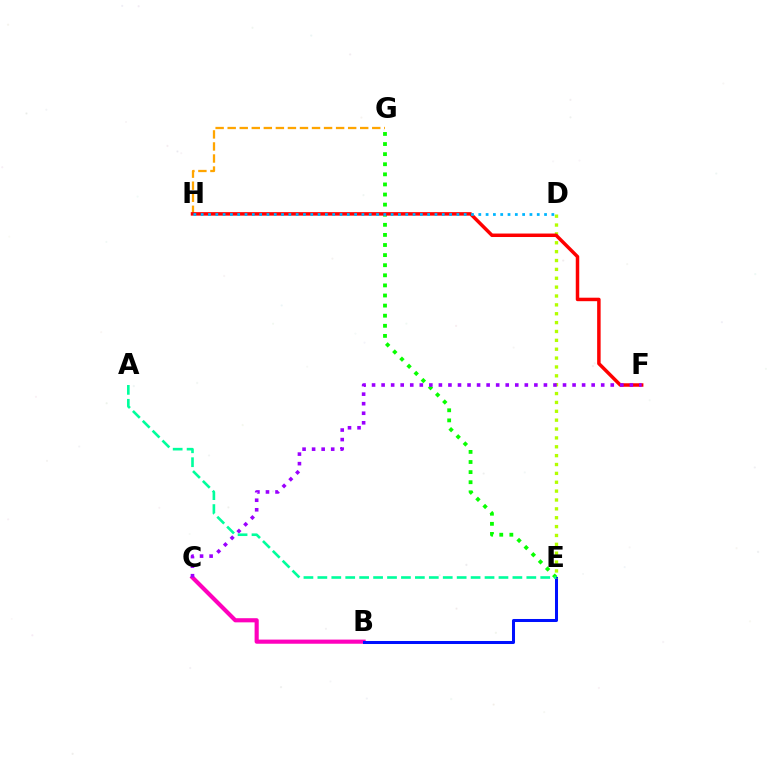{('B', 'C'): [{'color': '#ff00bd', 'line_style': 'solid', 'thickness': 2.98}], ('G', 'H'): [{'color': '#ffa500', 'line_style': 'dashed', 'thickness': 1.64}], ('B', 'E'): [{'color': '#0010ff', 'line_style': 'solid', 'thickness': 2.18}], ('E', 'G'): [{'color': '#08ff00', 'line_style': 'dotted', 'thickness': 2.74}], ('D', 'E'): [{'color': '#b3ff00', 'line_style': 'dotted', 'thickness': 2.41}], ('F', 'H'): [{'color': '#ff0000', 'line_style': 'solid', 'thickness': 2.51}], ('C', 'F'): [{'color': '#9b00ff', 'line_style': 'dotted', 'thickness': 2.59}], ('D', 'H'): [{'color': '#00b5ff', 'line_style': 'dotted', 'thickness': 1.98}], ('A', 'E'): [{'color': '#00ff9d', 'line_style': 'dashed', 'thickness': 1.89}]}